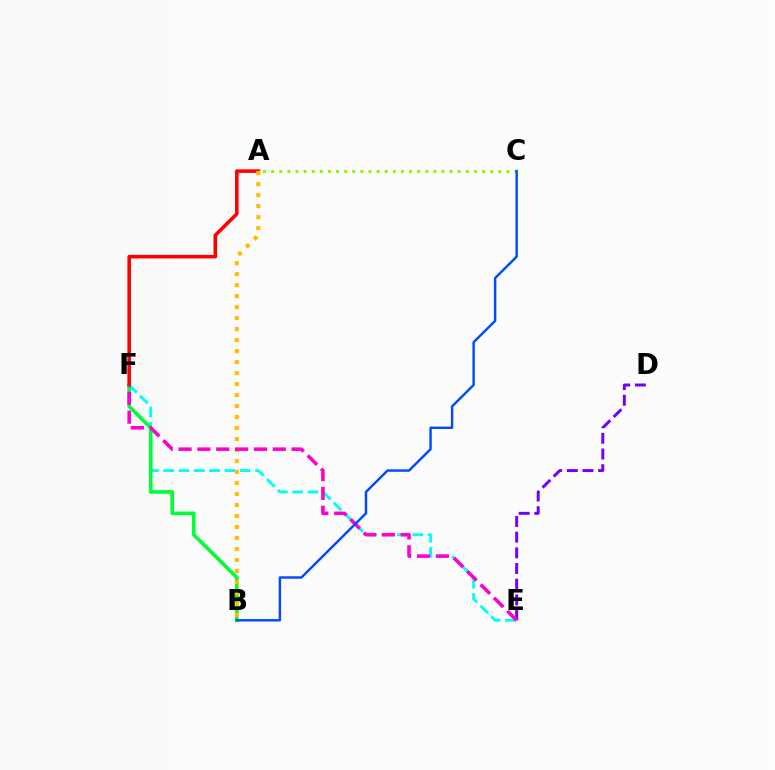{('D', 'E'): [{'color': '#7200ff', 'line_style': 'dashed', 'thickness': 2.13}], ('E', 'F'): [{'color': '#00fff6', 'line_style': 'dashed', 'thickness': 2.08}, {'color': '#ff00cf', 'line_style': 'dashed', 'thickness': 2.56}], ('B', 'F'): [{'color': '#00ff39', 'line_style': 'solid', 'thickness': 2.62}], ('A', 'C'): [{'color': '#84ff00', 'line_style': 'dotted', 'thickness': 2.2}], ('A', 'F'): [{'color': '#ff0000', 'line_style': 'solid', 'thickness': 2.57}], ('A', 'B'): [{'color': '#ffbd00', 'line_style': 'dotted', 'thickness': 2.99}], ('B', 'C'): [{'color': '#004bff', 'line_style': 'solid', 'thickness': 1.75}]}